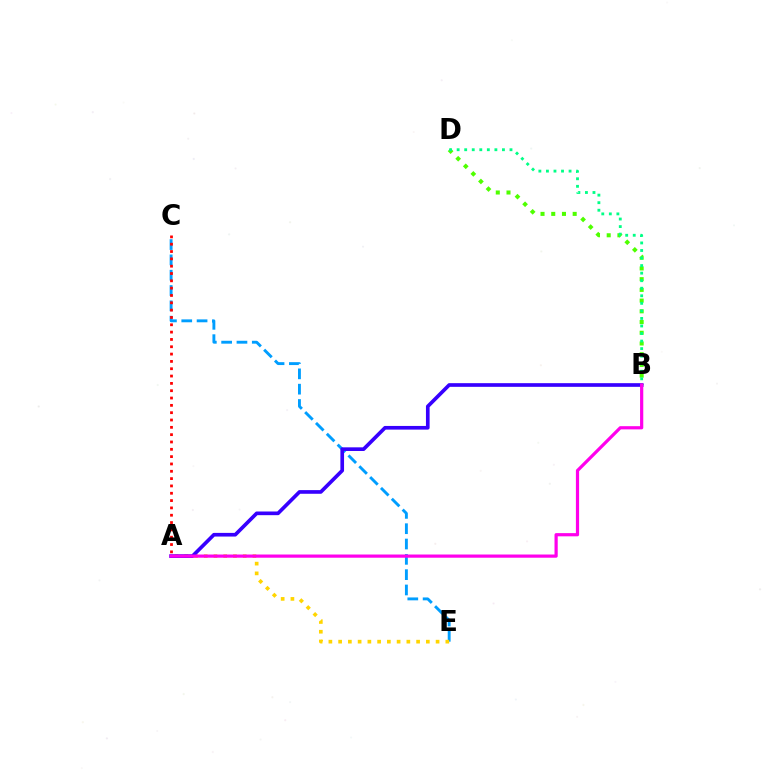{('C', 'E'): [{'color': '#009eff', 'line_style': 'dashed', 'thickness': 2.08}], ('A', 'E'): [{'color': '#ffd500', 'line_style': 'dotted', 'thickness': 2.65}], ('B', 'D'): [{'color': '#4fff00', 'line_style': 'dotted', 'thickness': 2.91}, {'color': '#00ff86', 'line_style': 'dotted', 'thickness': 2.05}], ('A', 'C'): [{'color': '#ff0000', 'line_style': 'dotted', 'thickness': 1.99}], ('A', 'B'): [{'color': '#3700ff', 'line_style': 'solid', 'thickness': 2.64}, {'color': '#ff00ed', 'line_style': 'solid', 'thickness': 2.31}]}